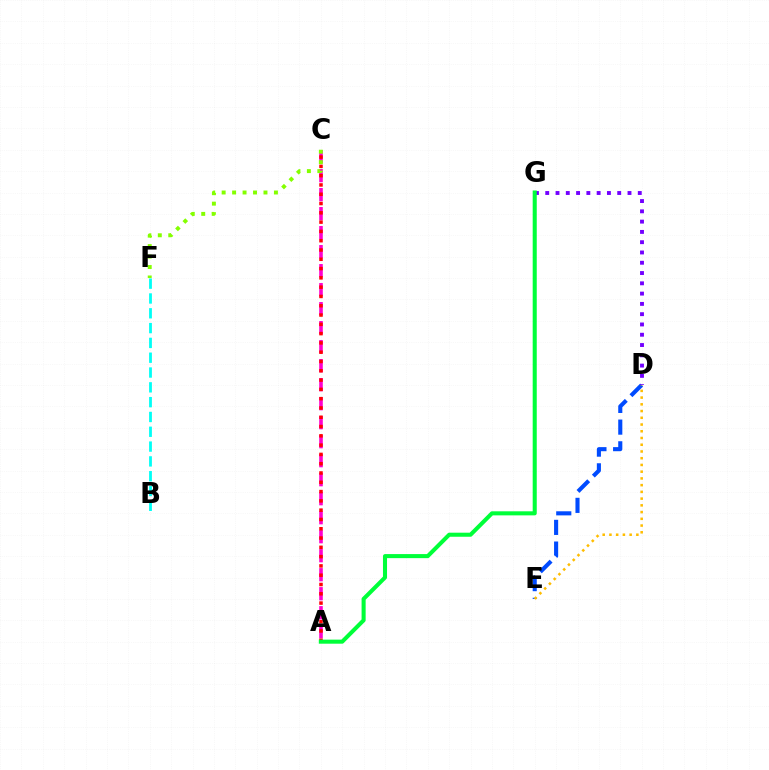{('D', 'E'): [{'color': '#004bff', 'line_style': 'dashed', 'thickness': 2.95}, {'color': '#ffbd00', 'line_style': 'dotted', 'thickness': 1.83}], ('D', 'G'): [{'color': '#7200ff', 'line_style': 'dotted', 'thickness': 2.79}], ('A', 'C'): [{'color': '#ff00cf', 'line_style': 'dashed', 'thickness': 2.58}, {'color': '#ff0000', 'line_style': 'dotted', 'thickness': 2.52}], ('A', 'G'): [{'color': '#00ff39', 'line_style': 'solid', 'thickness': 2.92}], ('B', 'F'): [{'color': '#00fff6', 'line_style': 'dashed', 'thickness': 2.01}], ('C', 'F'): [{'color': '#84ff00', 'line_style': 'dotted', 'thickness': 2.84}]}